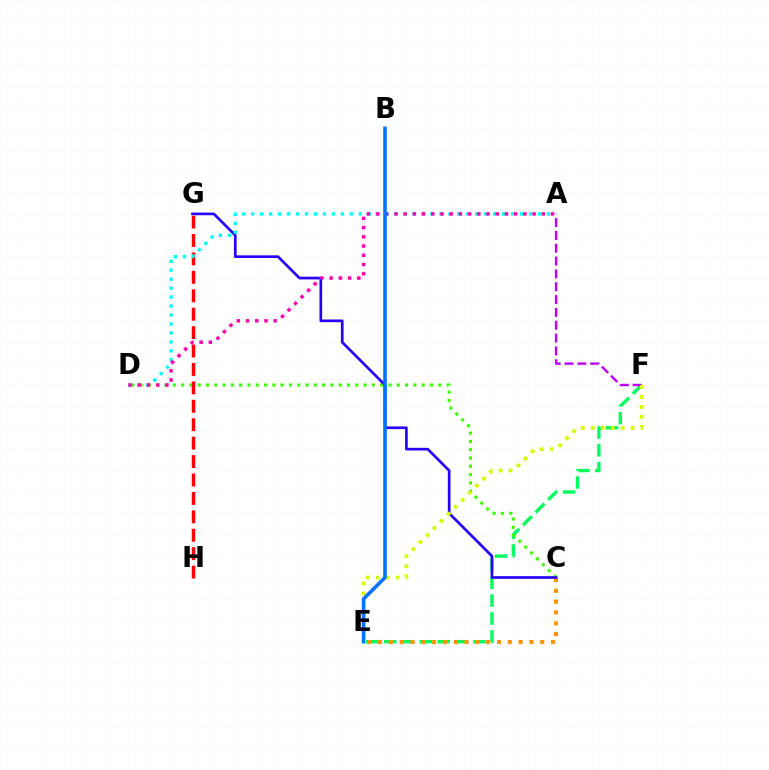{('E', 'F'): [{'color': '#00ff5c', 'line_style': 'dashed', 'thickness': 2.43}, {'color': '#d1ff00', 'line_style': 'dotted', 'thickness': 2.71}], ('C', 'D'): [{'color': '#3dff00', 'line_style': 'dotted', 'thickness': 2.25}], ('C', 'E'): [{'color': '#ff9400', 'line_style': 'dotted', 'thickness': 2.94}], ('G', 'H'): [{'color': '#ff0000', 'line_style': 'dashed', 'thickness': 2.5}], ('A', 'F'): [{'color': '#b900ff', 'line_style': 'dashed', 'thickness': 1.74}], ('C', 'G'): [{'color': '#2500ff', 'line_style': 'solid', 'thickness': 1.93}], ('A', 'D'): [{'color': '#00fff6', 'line_style': 'dotted', 'thickness': 2.43}, {'color': '#ff00ac', 'line_style': 'dotted', 'thickness': 2.5}], ('B', 'E'): [{'color': '#0074ff', 'line_style': 'solid', 'thickness': 2.58}]}